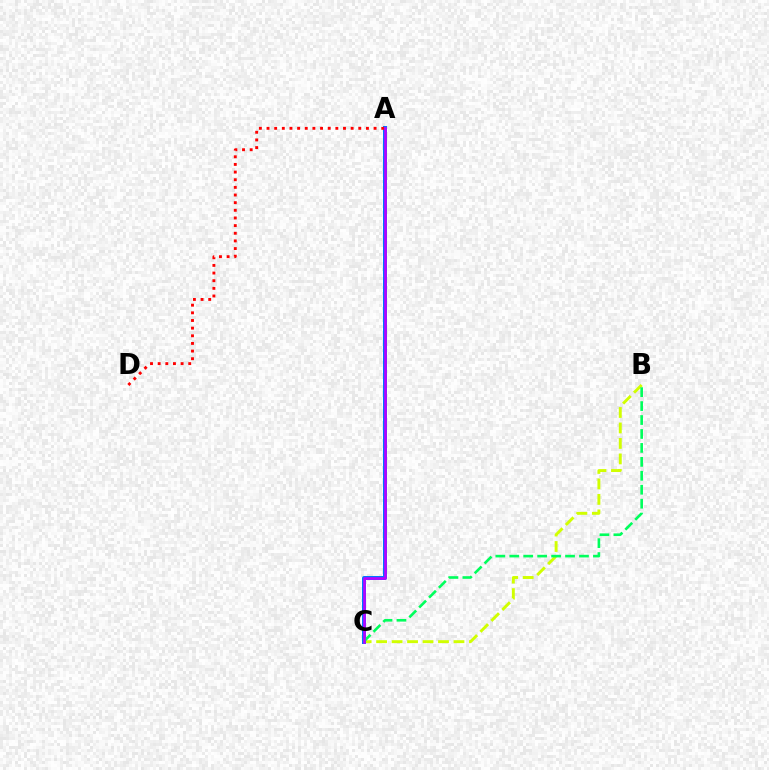{('B', 'C'): [{'color': '#d1ff00', 'line_style': 'dashed', 'thickness': 2.1}, {'color': '#00ff5c', 'line_style': 'dashed', 'thickness': 1.89}], ('A', 'C'): [{'color': '#0074ff', 'line_style': 'solid', 'thickness': 2.87}, {'color': '#b900ff', 'line_style': 'solid', 'thickness': 1.88}], ('A', 'D'): [{'color': '#ff0000', 'line_style': 'dotted', 'thickness': 2.08}]}